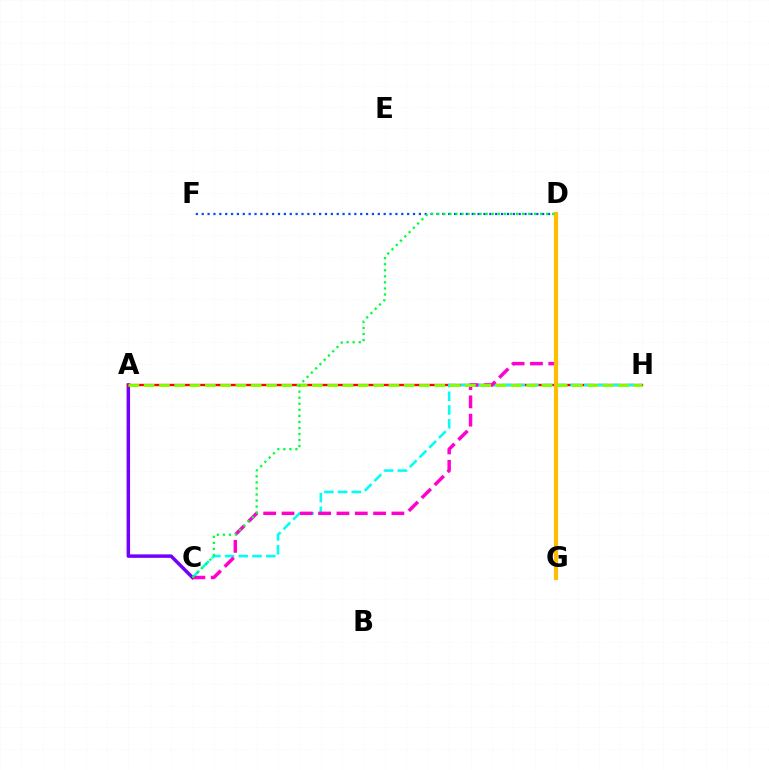{('A', 'C'): [{'color': '#7200ff', 'line_style': 'solid', 'thickness': 2.5}], ('A', 'H'): [{'color': '#ff0000', 'line_style': 'solid', 'thickness': 1.69}, {'color': '#84ff00', 'line_style': 'dashed', 'thickness': 2.08}], ('D', 'F'): [{'color': '#004bff', 'line_style': 'dotted', 'thickness': 1.59}], ('C', 'H'): [{'color': '#00fff6', 'line_style': 'dashed', 'thickness': 1.86}], ('C', 'D'): [{'color': '#ff00cf', 'line_style': 'dashed', 'thickness': 2.49}, {'color': '#00ff39', 'line_style': 'dotted', 'thickness': 1.64}], ('D', 'G'): [{'color': '#ffbd00', 'line_style': 'solid', 'thickness': 2.99}]}